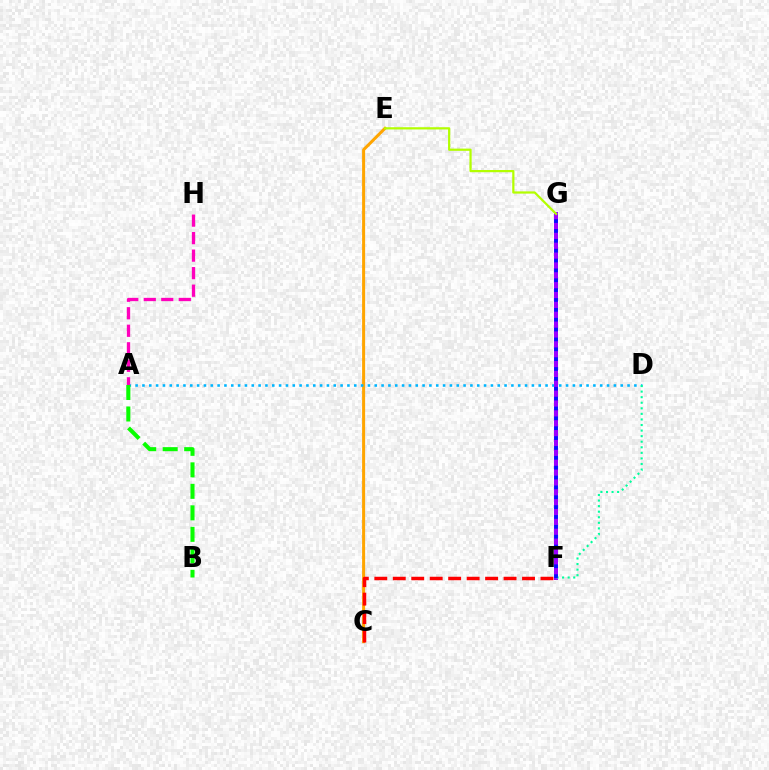{('C', 'E'): [{'color': '#ffa500', 'line_style': 'solid', 'thickness': 2.17}], ('A', 'D'): [{'color': '#00b5ff', 'line_style': 'dotted', 'thickness': 1.86}], ('A', 'H'): [{'color': '#ff00bd', 'line_style': 'dashed', 'thickness': 2.38}], ('F', 'G'): [{'color': '#9b00ff', 'line_style': 'solid', 'thickness': 2.89}, {'color': '#0010ff', 'line_style': 'dotted', 'thickness': 2.68}], ('C', 'F'): [{'color': '#ff0000', 'line_style': 'dashed', 'thickness': 2.51}], ('E', 'G'): [{'color': '#b3ff00', 'line_style': 'solid', 'thickness': 1.6}], ('D', 'F'): [{'color': '#00ff9d', 'line_style': 'dotted', 'thickness': 1.51}], ('A', 'B'): [{'color': '#08ff00', 'line_style': 'dashed', 'thickness': 2.92}]}